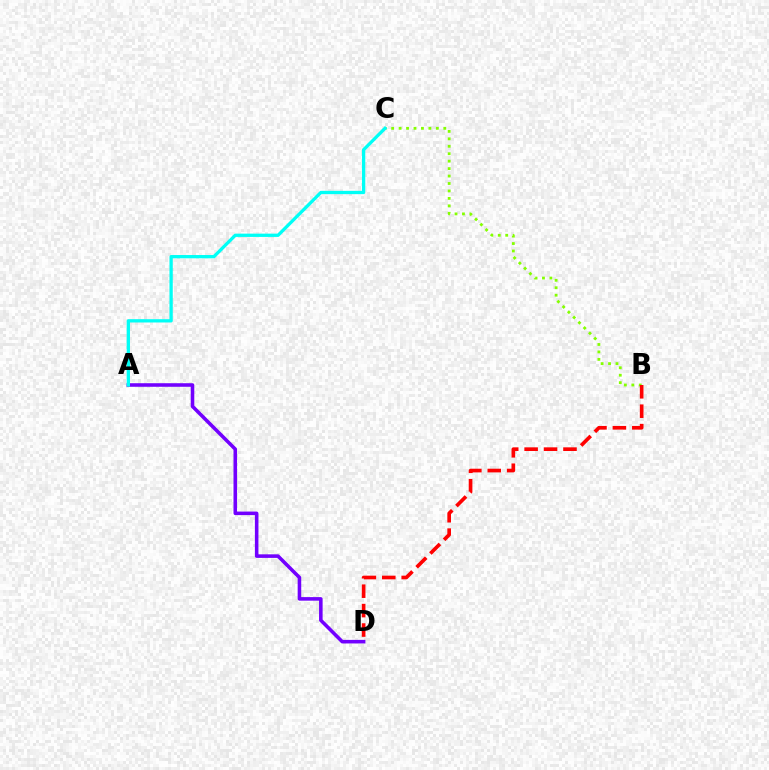{('B', 'C'): [{'color': '#84ff00', 'line_style': 'dotted', 'thickness': 2.02}], ('A', 'D'): [{'color': '#7200ff', 'line_style': 'solid', 'thickness': 2.57}], ('A', 'C'): [{'color': '#00fff6', 'line_style': 'solid', 'thickness': 2.37}], ('B', 'D'): [{'color': '#ff0000', 'line_style': 'dashed', 'thickness': 2.64}]}